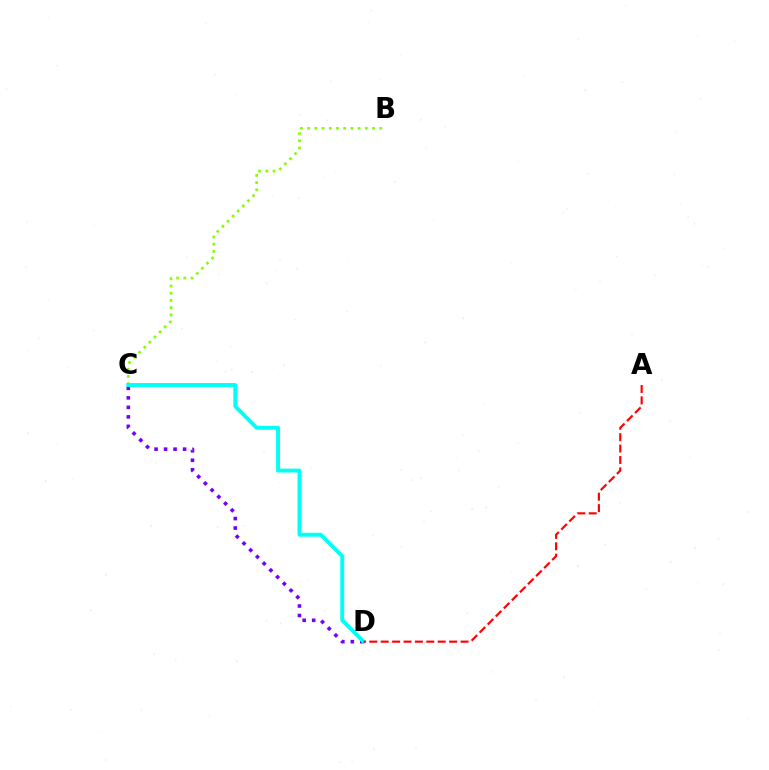{('B', 'C'): [{'color': '#84ff00', 'line_style': 'dotted', 'thickness': 1.96}], ('C', 'D'): [{'color': '#7200ff', 'line_style': 'dotted', 'thickness': 2.58}, {'color': '#00fff6', 'line_style': 'solid', 'thickness': 2.82}], ('A', 'D'): [{'color': '#ff0000', 'line_style': 'dashed', 'thickness': 1.55}]}